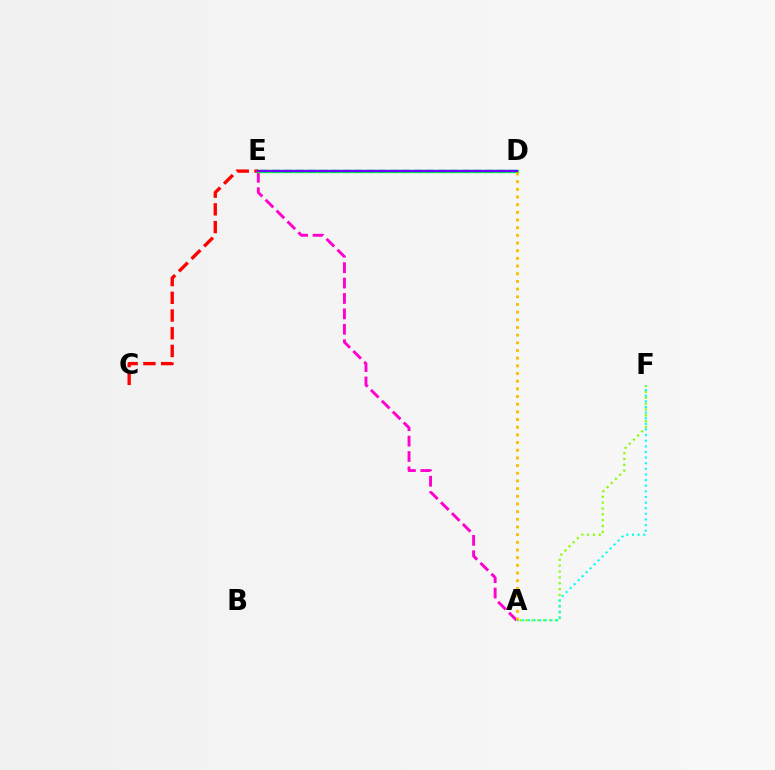{('A', 'F'): [{'color': '#84ff00', 'line_style': 'dotted', 'thickness': 1.59}, {'color': '#00fff6', 'line_style': 'dotted', 'thickness': 1.53}], ('C', 'E'): [{'color': '#ff0000', 'line_style': 'dashed', 'thickness': 2.41}], ('A', 'E'): [{'color': '#ff00cf', 'line_style': 'dashed', 'thickness': 2.09}], ('D', 'E'): [{'color': '#00ff39', 'line_style': 'solid', 'thickness': 2.42}, {'color': '#004bff', 'line_style': 'dashed', 'thickness': 1.61}, {'color': '#7200ff', 'line_style': 'solid', 'thickness': 1.6}], ('A', 'D'): [{'color': '#ffbd00', 'line_style': 'dotted', 'thickness': 2.08}]}